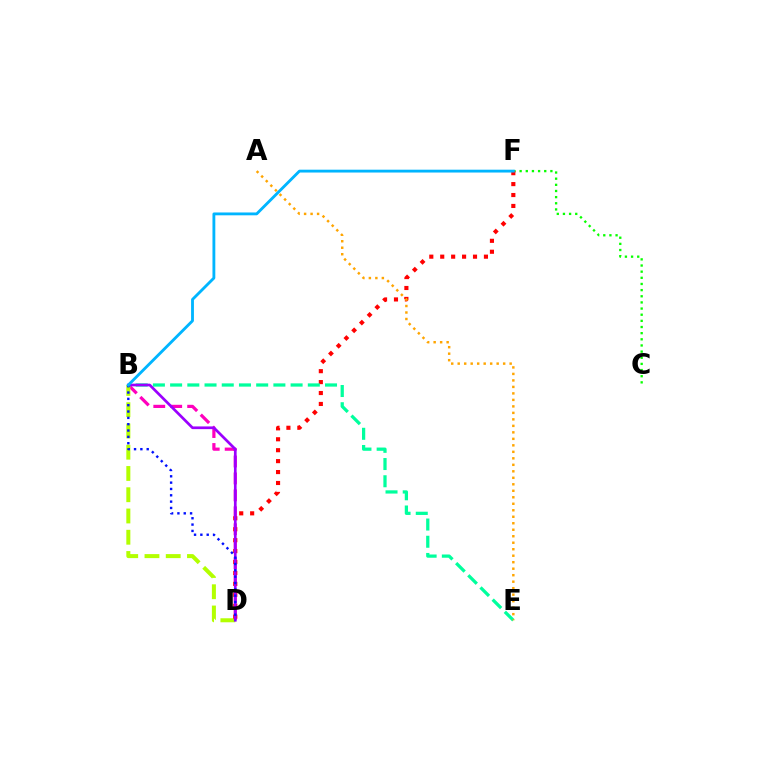{('B', 'D'): [{'color': '#ff00bd', 'line_style': 'dashed', 'thickness': 2.3}, {'color': '#b3ff00', 'line_style': 'dashed', 'thickness': 2.89}, {'color': '#9b00ff', 'line_style': 'solid', 'thickness': 1.94}, {'color': '#0010ff', 'line_style': 'dotted', 'thickness': 1.72}], ('C', 'F'): [{'color': '#08ff00', 'line_style': 'dotted', 'thickness': 1.67}], ('D', 'F'): [{'color': '#ff0000', 'line_style': 'dotted', 'thickness': 2.97}], ('B', 'E'): [{'color': '#00ff9d', 'line_style': 'dashed', 'thickness': 2.34}], ('A', 'E'): [{'color': '#ffa500', 'line_style': 'dotted', 'thickness': 1.76}], ('B', 'F'): [{'color': '#00b5ff', 'line_style': 'solid', 'thickness': 2.05}]}